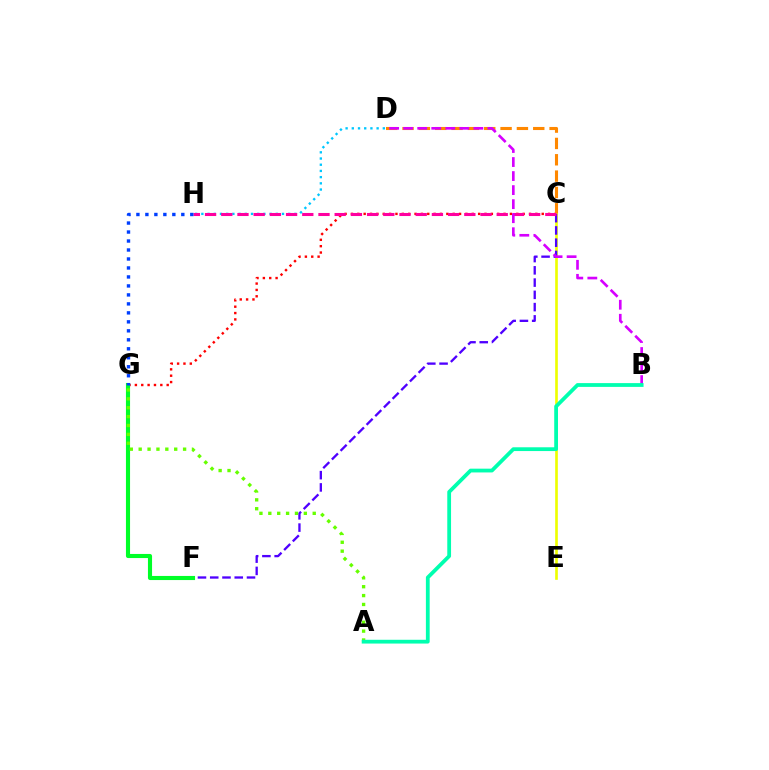{('D', 'H'): [{'color': '#00c7ff', 'line_style': 'dotted', 'thickness': 1.69}], ('C', 'G'): [{'color': '#ff0000', 'line_style': 'dotted', 'thickness': 1.73}], ('C', 'D'): [{'color': '#ff8800', 'line_style': 'dashed', 'thickness': 2.22}], ('C', 'E'): [{'color': '#eeff00', 'line_style': 'solid', 'thickness': 1.91}], ('C', 'F'): [{'color': '#4f00ff', 'line_style': 'dashed', 'thickness': 1.67}], ('C', 'H'): [{'color': '#ff00a0', 'line_style': 'dashed', 'thickness': 2.2}], ('B', 'D'): [{'color': '#d600ff', 'line_style': 'dashed', 'thickness': 1.91}], ('F', 'G'): [{'color': '#00ff27', 'line_style': 'solid', 'thickness': 2.96}], ('A', 'G'): [{'color': '#66ff00', 'line_style': 'dotted', 'thickness': 2.41}], ('G', 'H'): [{'color': '#003fff', 'line_style': 'dotted', 'thickness': 2.44}], ('A', 'B'): [{'color': '#00ffaf', 'line_style': 'solid', 'thickness': 2.72}]}